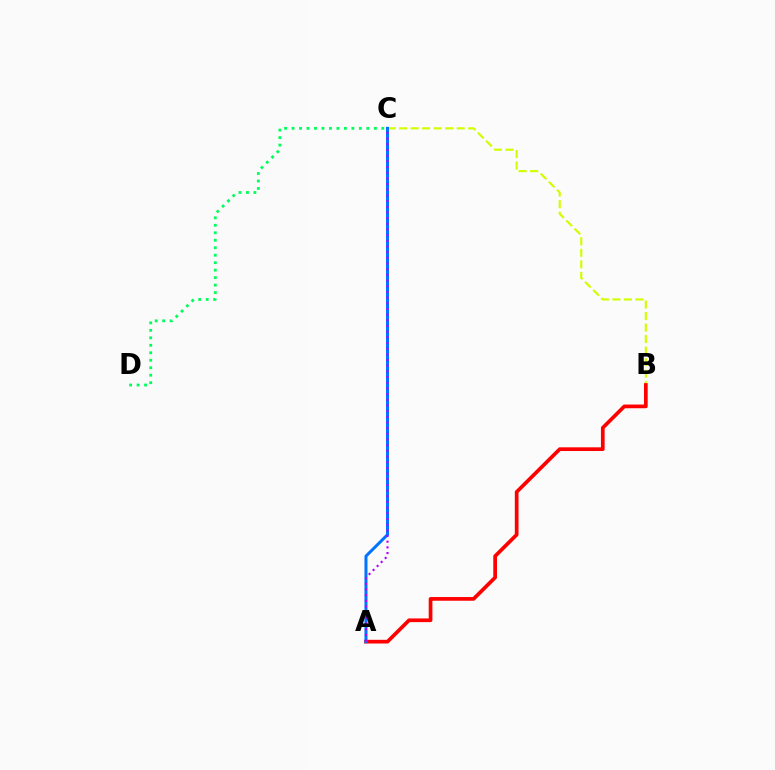{('C', 'D'): [{'color': '#00ff5c', 'line_style': 'dotted', 'thickness': 2.03}], ('B', 'C'): [{'color': '#d1ff00', 'line_style': 'dashed', 'thickness': 1.57}], ('A', 'B'): [{'color': '#ff0000', 'line_style': 'solid', 'thickness': 2.66}], ('A', 'C'): [{'color': '#0074ff', 'line_style': 'solid', 'thickness': 2.17}, {'color': '#b900ff', 'line_style': 'dotted', 'thickness': 1.54}]}